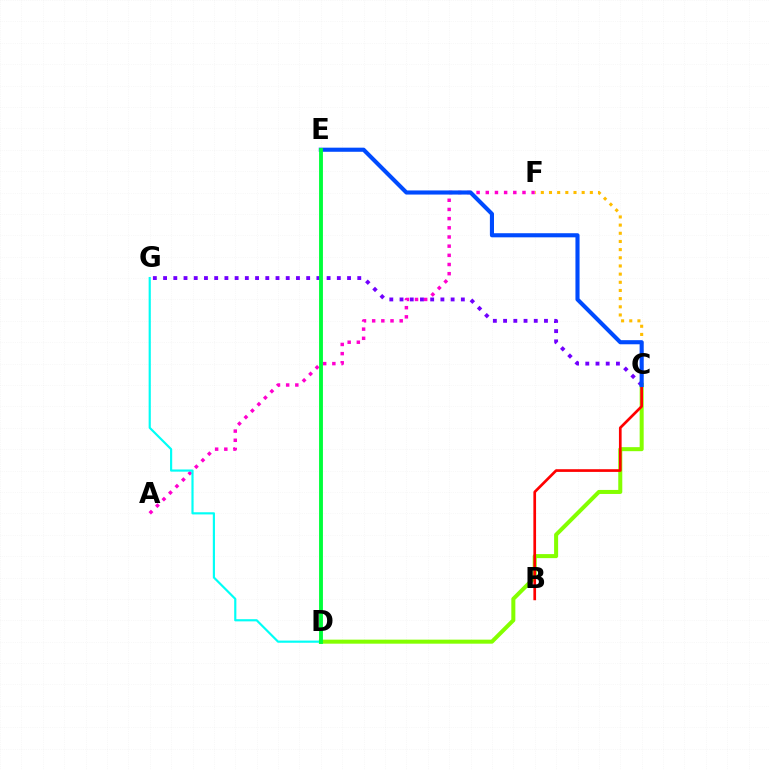{('C', 'F'): [{'color': '#ffbd00', 'line_style': 'dotted', 'thickness': 2.22}], ('A', 'F'): [{'color': '#ff00cf', 'line_style': 'dotted', 'thickness': 2.49}], ('C', 'D'): [{'color': '#84ff00', 'line_style': 'solid', 'thickness': 2.9}], ('C', 'G'): [{'color': '#7200ff', 'line_style': 'dotted', 'thickness': 2.78}], ('B', 'C'): [{'color': '#ff0000', 'line_style': 'solid', 'thickness': 1.93}], ('D', 'G'): [{'color': '#00fff6', 'line_style': 'solid', 'thickness': 1.56}], ('C', 'E'): [{'color': '#004bff', 'line_style': 'solid', 'thickness': 2.96}], ('D', 'E'): [{'color': '#00ff39', 'line_style': 'solid', 'thickness': 2.78}]}